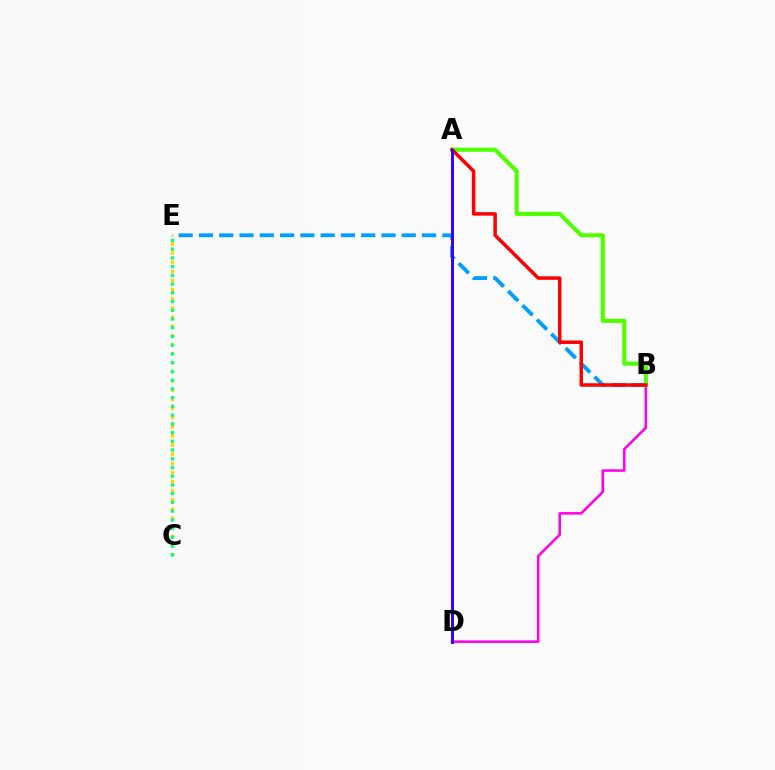{('B', 'E'): [{'color': '#009eff', 'line_style': 'dashed', 'thickness': 2.76}], ('C', 'E'): [{'color': '#ffd500', 'line_style': 'dotted', 'thickness': 2.48}, {'color': '#00ff86', 'line_style': 'dotted', 'thickness': 2.37}], ('B', 'D'): [{'color': '#ff00ed', 'line_style': 'solid', 'thickness': 1.84}], ('A', 'B'): [{'color': '#4fff00', 'line_style': 'solid', 'thickness': 2.96}, {'color': '#ff0000', 'line_style': 'solid', 'thickness': 2.51}], ('A', 'D'): [{'color': '#3700ff', 'line_style': 'solid', 'thickness': 2.16}]}